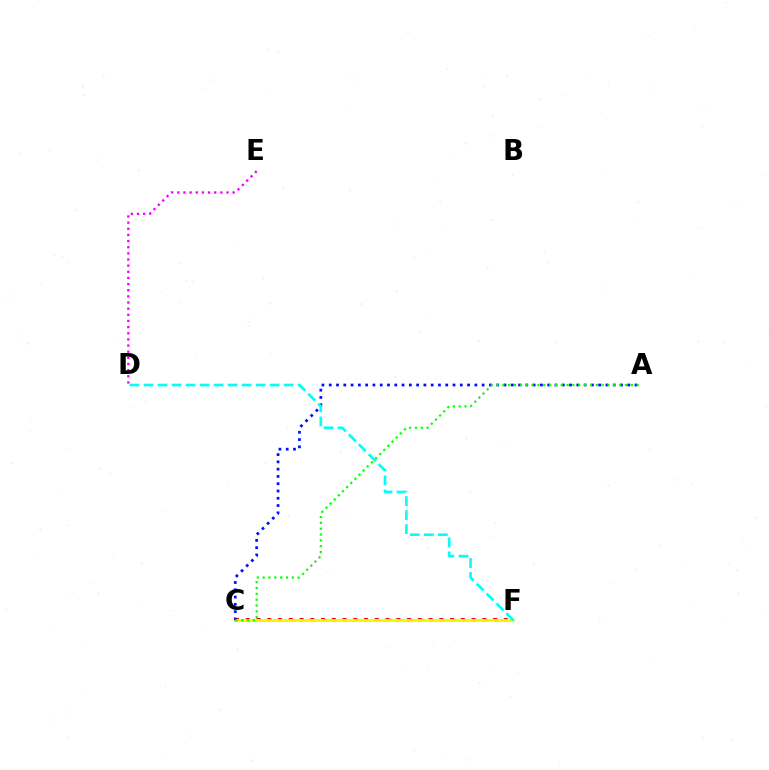{('D', 'E'): [{'color': '#ee00ff', 'line_style': 'dotted', 'thickness': 1.67}], ('C', 'F'): [{'color': '#ff0000', 'line_style': 'dotted', 'thickness': 2.92}, {'color': '#fcf500', 'line_style': 'solid', 'thickness': 2.13}], ('A', 'C'): [{'color': '#0010ff', 'line_style': 'dotted', 'thickness': 1.98}, {'color': '#08ff00', 'line_style': 'dotted', 'thickness': 1.59}], ('D', 'F'): [{'color': '#00fff6', 'line_style': 'dashed', 'thickness': 1.9}]}